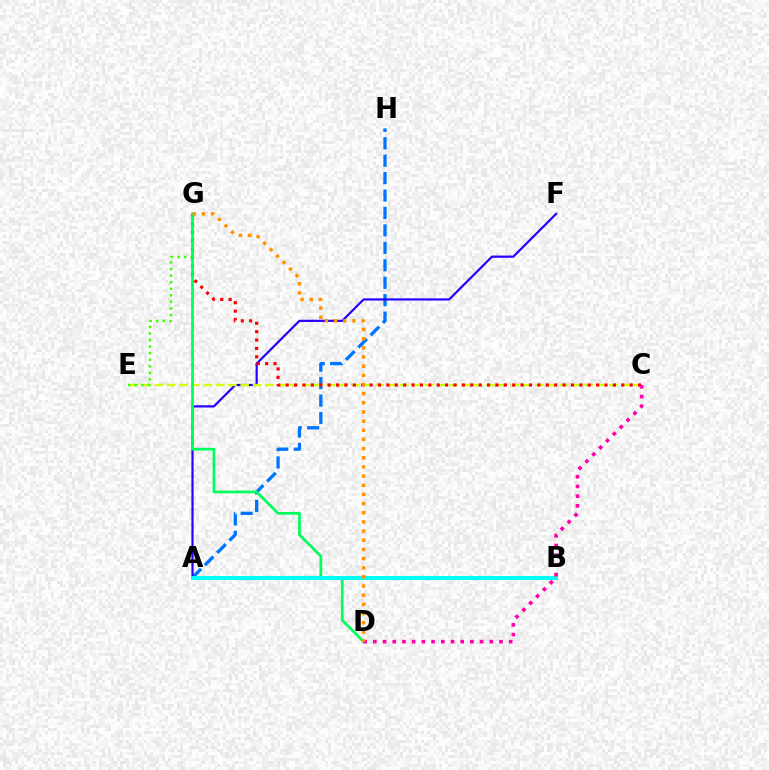{('A', 'H'): [{'color': '#0074ff', 'line_style': 'dashed', 'thickness': 2.37}], ('A', 'F'): [{'color': '#2500ff', 'line_style': 'solid', 'thickness': 1.58}], ('C', 'E'): [{'color': '#d1ff00', 'line_style': 'dashed', 'thickness': 1.67}], ('A', 'B'): [{'color': '#b900ff', 'line_style': 'dashed', 'thickness': 1.6}, {'color': '#00fff6', 'line_style': 'solid', 'thickness': 2.86}], ('E', 'G'): [{'color': '#3dff00', 'line_style': 'dotted', 'thickness': 1.79}], ('C', 'G'): [{'color': '#ff0000', 'line_style': 'dotted', 'thickness': 2.28}], ('D', 'G'): [{'color': '#00ff5c', 'line_style': 'solid', 'thickness': 1.97}, {'color': '#ff9400', 'line_style': 'dotted', 'thickness': 2.49}], ('C', 'D'): [{'color': '#ff00ac', 'line_style': 'dotted', 'thickness': 2.64}]}